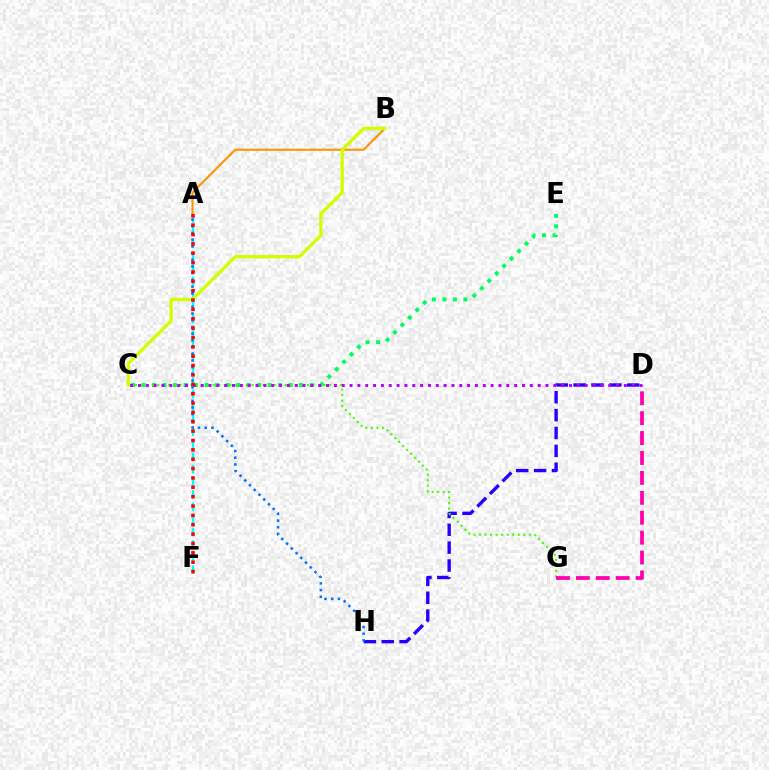{('A', 'B'): [{'color': '#ff9400', 'line_style': 'solid', 'thickness': 1.53}], ('D', 'H'): [{'color': '#2500ff', 'line_style': 'dashed', 'thickness': 2.43}], ('C', 'E'): [{'color': '#00ff5c', 'line_style': 'dotted', 'thickness': 2.86}], ('A', 'F'): [{'color': '#00fff6', 'line_style': 'dashed', 'thickness': 1.7}, {'color': '#ff0000', 'line_style': 'dotted', 'thickness': 2.54}], ('C', 'G'): [{'color': '#3dff00', 'line_style': 'dotted', 'thickness': 1.51}], ('D', 'G'): [{'color': '#ff00ac', 'line_style': 'dashed', 'thickness': 2.7}], ('C', 'D'): [{'color': '#b900ff', 'line_style': 'dotted', 'thickness': 2.13}], ('B', 'C'): [{'color': '#d1ff00', 'line_style': 'solid', 'thickness': 2.38}], ('A', 'H'): [{'color': '#0074ff', 'line_style': 'dotted', 'thickness': 1.82}]}